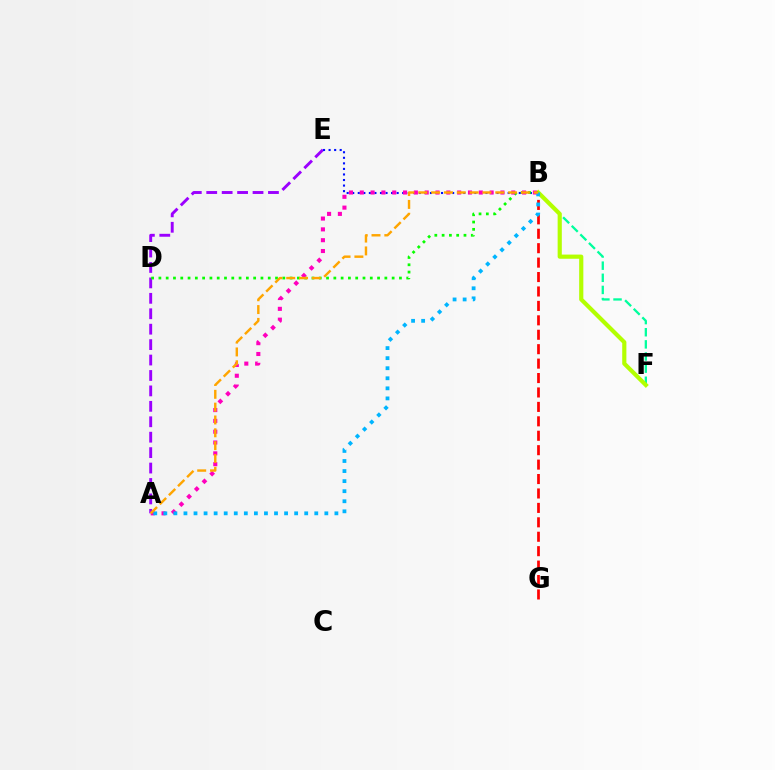{('B', 'G'): [{'color': '#ff0000', 'line_style': 'dashed', 'thickness': 1.96}], ('A', 'E'): [{'color': '#9b00ff', 'line_style': 'dashed', 'thickness': 2.1}], ('B', 'E'): [{'color': '#0010ff', 'line_style': 'dotted', 'thickness': 1.51}], ('B', 'F'): [{'color': '#00ff9d', 'line_style': 'dashed', 'thickness': 1.65}, {'color': '#b3ff00', 'line_style': 'solid', 'thickness': 3.0}], ('B', 'D'): [{'color': '#08ff00', 'line_style': 'dotted', 'thickness': 1.98}], ('A', 'B'): [{'color': '#ff00bd', 'line_style': 'dotted', 'thickness': 2.94}, {'color': '#00b5ff', 'line_style': 'dotted', 'thickness': 2.73}, {'color': '#ffa500', 'line_style': 'dashed', 'thickness': 1.74}]}